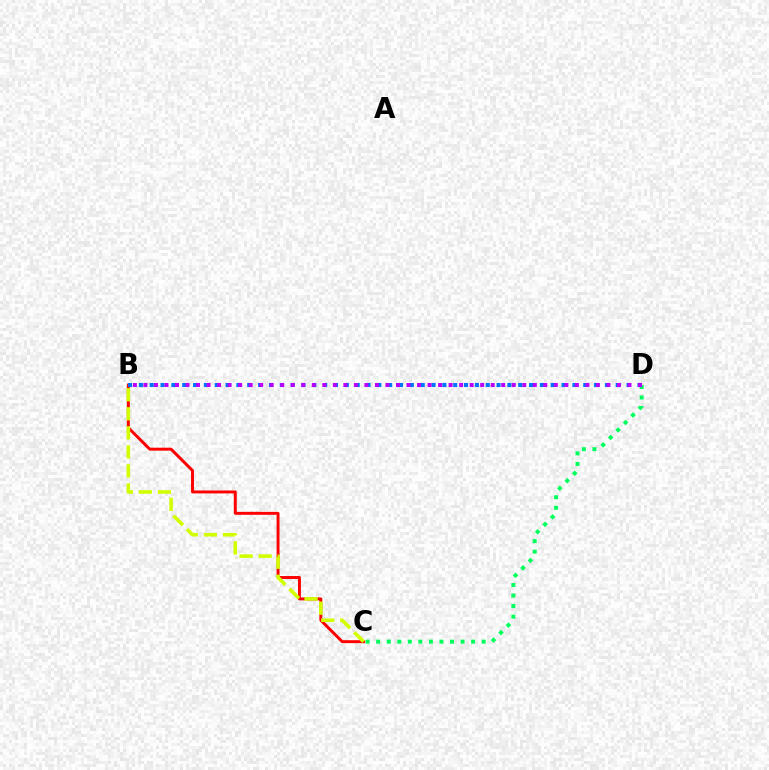{('C', 'D'): [{'color': '#00ff5c', 'line_style': 'dotted', 'thickness': 2.87}], ('B', 'C'): [{'color': '#ff0000', 'line_style': 'solid', 'thickness': 2.12}, {'color': '#d1ff00', 'line_style': 'dashed', 'thickness': 2.59}], ('B', 'D'): [{'color': '#0074ff', 'line_style': 'dotted', 'thickness': 2.94}, {'color': '#b900ff', 'line_style': 'dotted', 'thickness': 2.86}]}